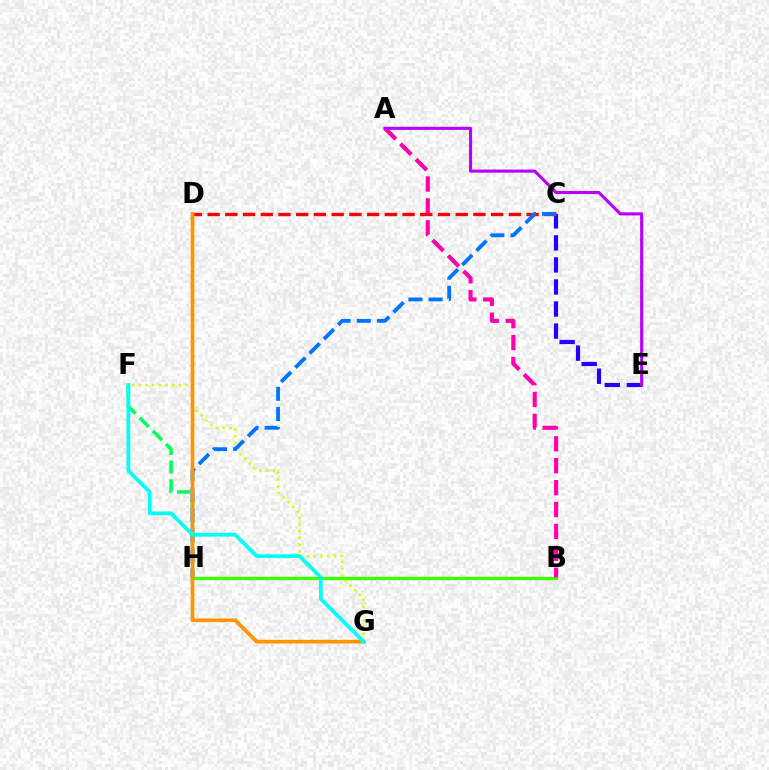{('F', 'H'): [{'color': '#00ff5c', 'line_style': 'dashed', 'thickness': 2.53}], ('B', 'H'): [{'color': '#3dff00', 'line_style': 'solid', 'thickness': 2.41}], ('C', 'E'): [{'color': '#2500ff', 'line_style': 'dashed', 'thickness': 2.99}], ('C', 'D'): [{'color': '#ff0000', 'line_style': 'dashed', 'thickness': 2.41}], ('F', 'G'): [{'color': '#d1ff00', 'line_style': 'dotted', 'thickness': 1.82}, {'color': '#00fff6', 'line_style': 'solid', 'thickness': 2.7}], ('C', 'H'): [{'color': '#0074ff', 'line_style': 'dashed', 'thickness': 2.74}], ('D', 'G'): [{'color': '#ff9400', 'line_style': 'solid', 'thickness': 2.64}], ('A', 'B'): [{'color': '#ff00ac', 'line_style': 'dashed', 'thickness': 2.98}], ('A', 'E'): [{'color': '#b900ff', 'line_style': 'solid', 'thickness': 2.23}]}